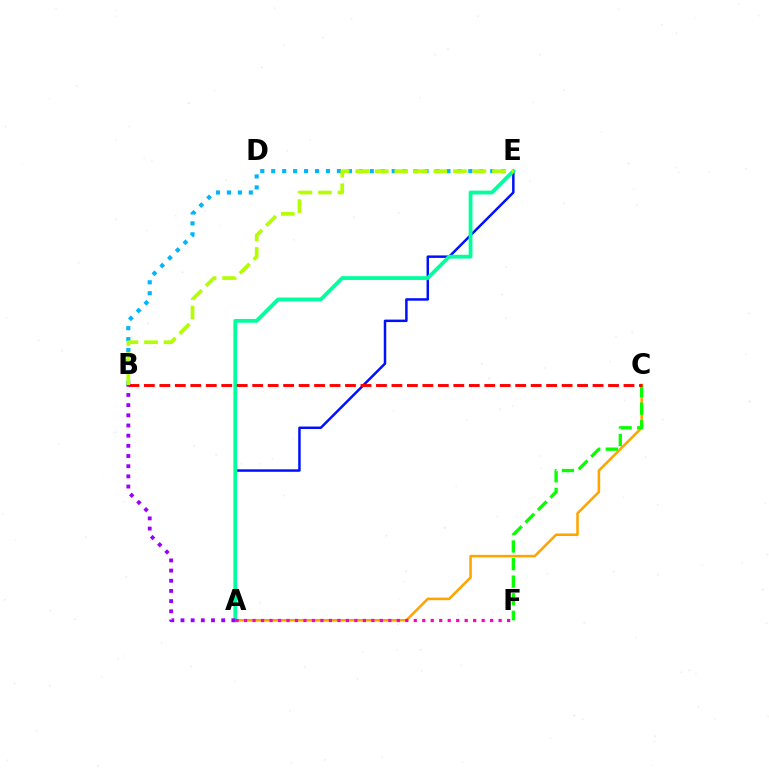{('A', 'E'): [{'color': '#0010ff', 'line_style': 'solid', 'thickness': 1.79}, {'color': '#00ff9d', 'line_style': 'solid', 'thickness': 2.73}], ('B', 'E'): [{'color': '#00b5ff', 'line_style': 'dotted', 'thickness': 2.98}, {'color': '#b3ff00', 'line_style': 'dashed', 'thickness': 2.65}], ('A', 'C'): [{'color': '#ffa500', 'line_style': 'solid', 'thickness': 1.84}], ('C', 'F'): [{'color': '#08ff00', 'line_style': 'dashed', 'thickness': 2.39}], ('A', 'F'): [{'color': '#ff00bd', 'line_style': 'dotted', 'thickness': 2.31}], ('B', 'C'): [{'color': '#ff0000', 'line_style': 'dashed', 'thickness': 2.1}], ('A', 'B'): [{'color': '#9b00ff', 'line_style': 'dotted', 'thickness': 2.76}]}